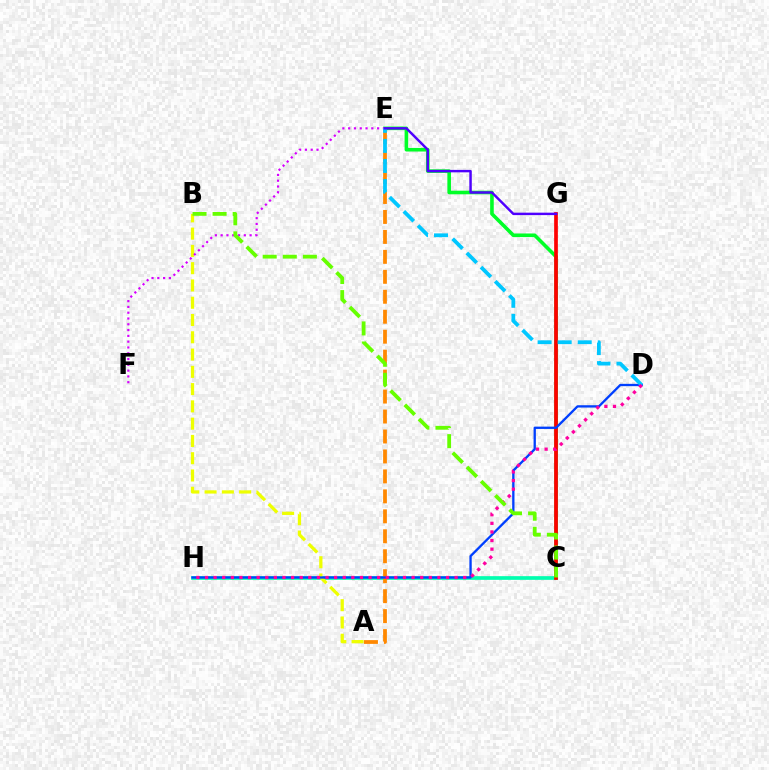{('C', 'H'): [{'color': '#00ffaf', 'line_style': 'solid', 'thickness': 2.66}], ('A', 'E'): [{'color': '#ff8800', 'line_style': 'dashed', 'thickness': 2.71}], ('A', 'B'): [{'color': '#eeff00', 'line_style': 'dashed', 'thickness': 2.35}], ('C', 'E'): [{'color': '#00ff27', 'line_style': 'solid', 'thickness': 2.59}], ('C', 'G'): [{'color': '#ff0000', 'line_style': 'solid', 'thickness': 2.67}], ('D', 'H'): [{'color': '#003fff', 'line_style': 'solid', 'thickness': 1.67}, {'color': '#ff00a0', 'line_style': 'dotted', 'thickness': 2.34}], ('E', 'F'): [{'color': '#d600ff', 'line_style': 'dotted', 'thickness': 1.57}], ('D', 'E'): [{'color': '#00c7ff', 'line_style': 'dashed', 'thickness': 2.72}], ('E', 'G'): [{'color': '#4f00ff', 'line_style': 'solid', 'thickness': 1.76}], ('B', 'C'): [{'color': '#66ff00', 'line_style': 'dashed', 'thickness': 2.73}]}